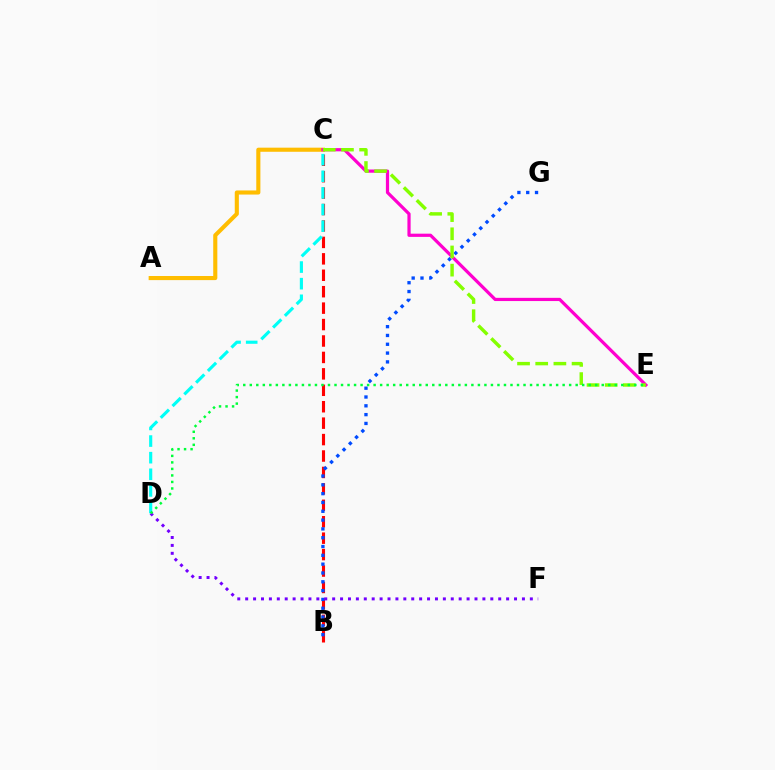{('B', 'C'): [{'color': '#ff0000', 'line_style': 'dashed', 'thickness': 2.23}], ('B', 'G'): [{'color': '#004bff', 'line_style': 'dotted', 'thickness': 2.39}], ('A', 'C'): [{'color': '#ffbd00', 'line_style': 'solid', 'thickness': 2.96}], ('C', 'D'): [{'color': '#00fff6', 'line_style': 'dashed', 'thickness': 2.26}], ('C', 'E'): [{'color': '#ff00cf', 'line_style': 'solid', 'thickness': 2.31}, {'color': '#84ff00', 'line_style': 'dashed', 'thickness': 2.47}], ('D', 'F'): [{'color': '#7200ff', 'line_style': 'dotted', 'thickness': 2.15}], ('D', 'E'): [{'color': '#00ff39', 'line_style': 'dotted', 'thickness': 1.77}]}